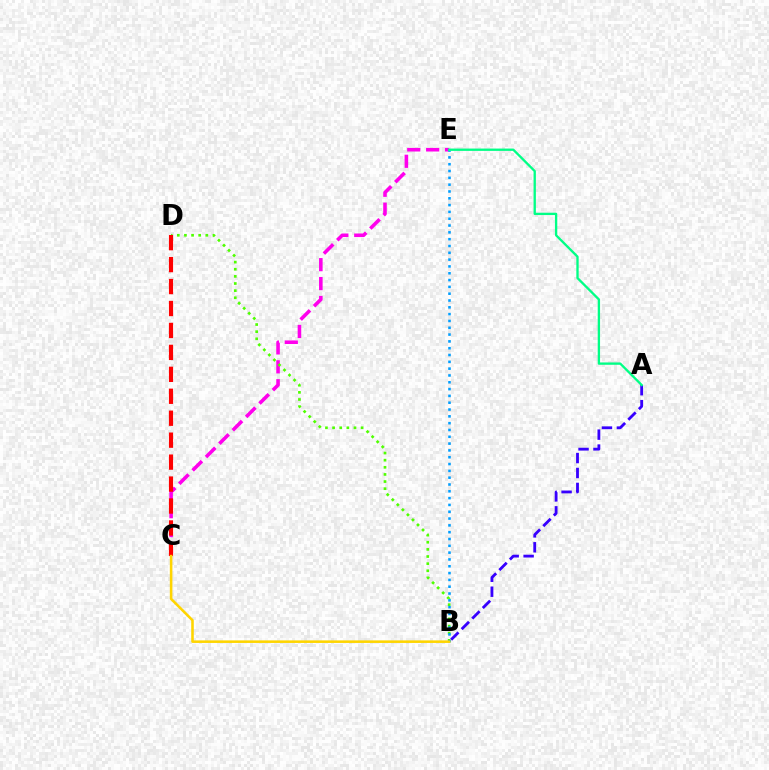{('A', 'B'): [{'color': '#3700ff', 'line_style': 'dashed', 'thickness': 2.03}], ('C', 'E'): [{'color': '#ff00ed', 'line_style': 'dashed', 'thickness': 2.57}], ('B', 'D'): [{'color': '#4fff00', 'line_style': 'dotted', 'thickness': 1.94}], ('C', 'D'): [{'color': '#ff0000', 'line_style': 'dashed', 'thickness': 2.98}], ('B', 'E'): [{'color': '#009eff', 'line_style': 'dotted', 'thickness': 1.85}], ('A', 'E'): [{'color': '#00ff86', 'line_style': 'solid', 'thickness': 1.68}], ('B', 'C'): [{'color': '#ffd500', 'line_style': 'solid', 'thickness': 1.85}]}